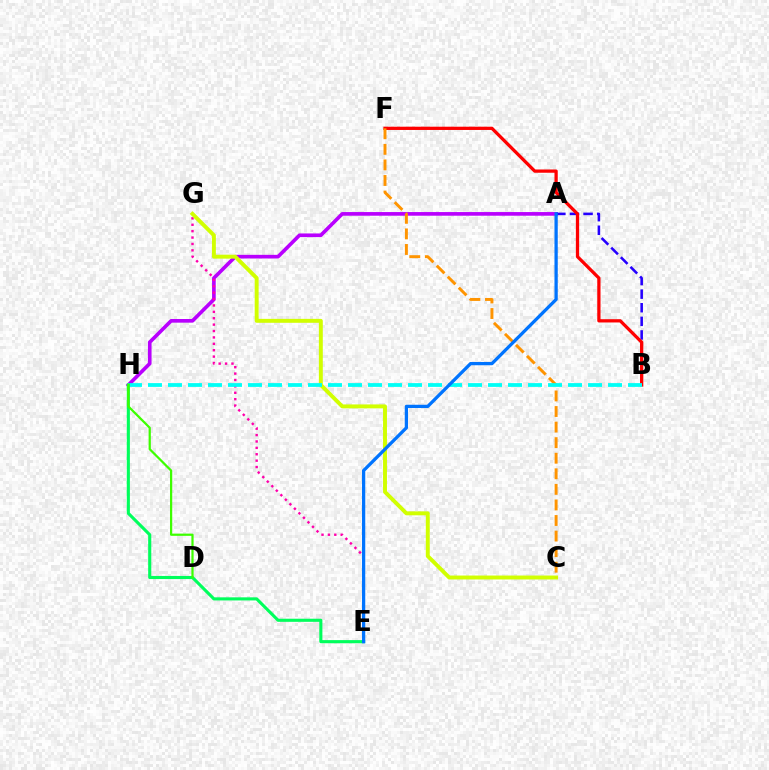{('A', 'H'): [{'color': '#b900ff', 'line_style': 'solid', 'thickness': 2.63}], ('A', 'B'): [{'color': '#2500ff', 'line_style': 'dashed', 'thickness': 1.85}], ('E', 'G'): [{'color': '#ff00ac', 'line_style': 'dotted', 'thickness': 1.74}], ('C', 'G'): [{'color': '#d1ff00', 'line_style': 'solid', 'thickness': 2.83}], ('B', 'F'): [{'color': '#ff0000', 'line_style': 'solid', 'thickness': 2.35}], ('C', 'F'): [{'color': '#ff9400', 'line_style': 'dashed', 'thickness': 2.12}], ('B', 'H'): [{'color': '#00fff6', 'line_style': 'dashed', 'thickness': 2.72}], ('E', 'H'): [{'color': '#00ff5c', 'line_style': 'solid', 'thickness': 2.24}], ('D', 'H'): [{'color': '#3dff00', 'line_style': 'solid', 'thickness': 1.61}], ('A', 'E'): [{'color': '#0074ff', 'line_style': 'solid', 'thickness': 2.36}]}